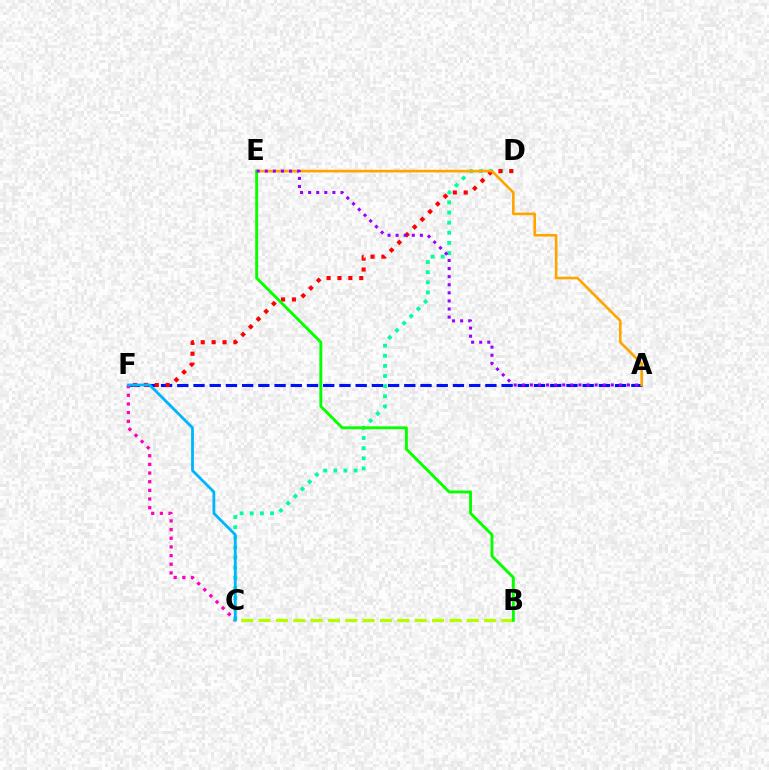{('C', 'D'): [{'color': '#00ff9d', 'line_style': 'dotted', 'thickness': 2.75}], ('A', 'F'): [{'color': '#0010ff', 'line_style': 'dashed', 'thickness': 2.2}], ('C', 'F'): [{'color': '#ff00bd', 'line_style': 'dotted', 'thickness': 2.35}, {'color': '#00b5ff', 'line_style': 'solid', 'thickness': 2.02}], ('B', 'C'): [{'color': '#b3ff00', 'line_style': 'dashed', 'thickness': 2.36}], ('D', 'F'): [{'color': '#ff0000', 'line_style': 'dotted', 'thickness': 2.96}], ('A', 'E'): [{'color': '#ffa500', 'line_style': 'solid', 'thickness': 1.91}, {'color': '#9b00ff', 'line_style': 'dotted', 'thickness': 2.2}], ('B', 'E'): [{'color': '#08ff00', 'line_style': 'solid', 'thickness': 2.09}]}